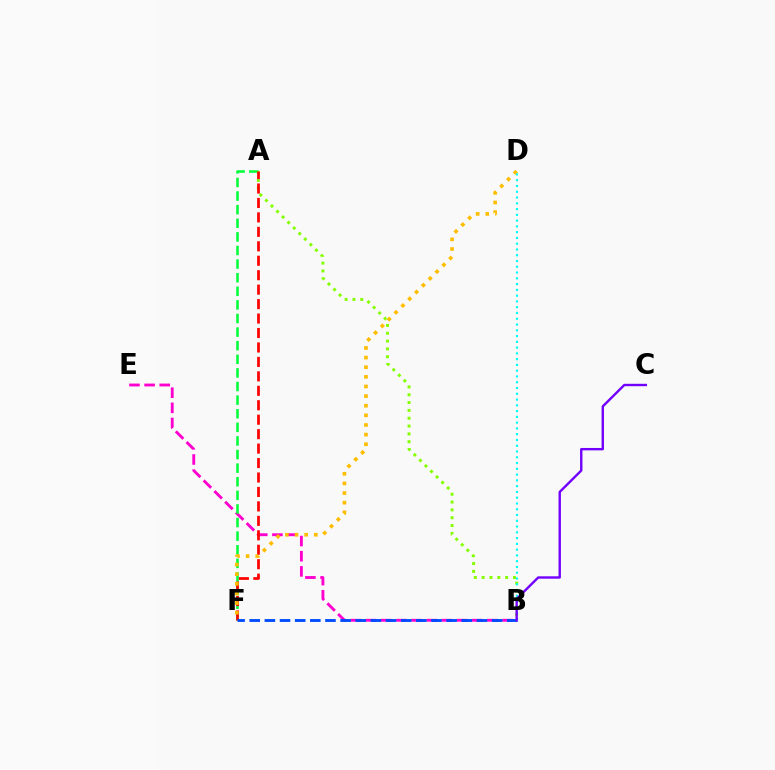{('B', 'E'): [{'color': '#ff00cf', 'line_style': 'dashed', 'thickness': 2.06}], ('A', 'F'): [{'color': '#00ff39', 'line_style': 'dashed', 'thickness': 1.85}, {'color': '#ff0000', 'line_style': 'dashed', 'thickness': 1.96}], ('A', 'B'): [{'color': '#84ff00', 'line_style': 'dotted', 'thickness': 2.13}], ('D', 'F'): [{'color': '#ffbd00', 'line_style': 'dotted', 'thickness': 2.62}], ('B', 'D'): [{'color': '#00fff6', 'line_style': 'dotted', 'thickness': 1.57}], ('B', 'F'): [{'color': '#004bff', 'line_style': 'dashed', 'thickness': 2.06}], ('B', 'C'): [{'color': '#7200ff', 'line_style': 'solid', 'thickness': 1.72}]}